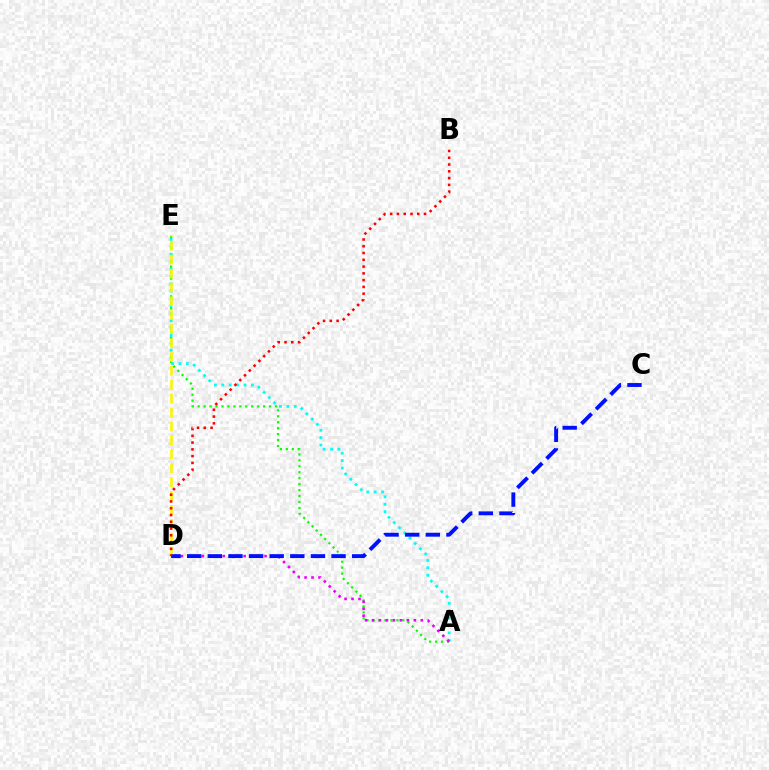{('A', 'E'): [{'color': '#08ff00', 'line_style': 'dotted', 'thickness': 1.62}, {'color': '#00fff6', 'line_style': 'dotted', 'thickness': 2.01}], ('D', 'E'): [{'color': '#fcf500', 'line_style': 'dashed', 'thickness': 1.89}], ('A', 'D'): [{'color': '#ee00ff', 'line_style': 'dotted', 'thickness': 1.9}], ('C', 'D'): [{'color': '#0010ff', 'line_style': 'dashed', 'thickness': 2.8}], ('B', 'D'): [{'color': '#ff0000', 'line_style': 'dotted', 'thickness': 1.84}]}